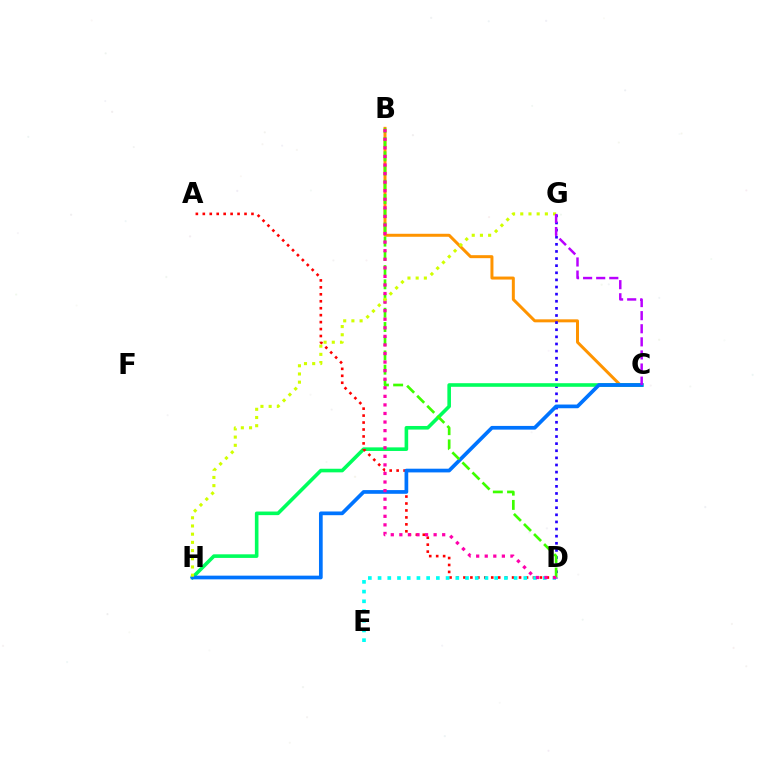{('B', 'C'): [{'color': '#ff9400', 'line_style': 'solid', 'thickness': 2.16}], ('D', 'G'): [{'color': '#2500ff', 'line_style': 'dotted', 'thickness': 1.93}], ('C', 'H'): [{'color': '#00ff5c', 'line_style': 'solid', 'thickness': 2.59}, {'color': '#0074ff', 'line_style': 'solid', 'thickness': 2.67}], ('A', 'D'): [{'color': '#ff0000', 'line_style': 'dotted', 'thickness': 1.89}], ('D', 'E'): [{'color': '#00fff6', 'line_style': 'dotted', 'thickness': 2.64}], ('B', 'D'): [{'color': '#3dff00', 'line_style': 'dashed', 'thickness': 1.93}, {'color': '#ff00ac', 'line_style': 'dotted', 'thickness': 2.33}], ('G', 'H'): [{'color': '#d1ff00', 'line_style': 'dotted', 'thickness': 2.23}], ('C', 'G'): [{'color': '#b900ff', 'line_style': 'dashed', 'thickness': 1.78}]}